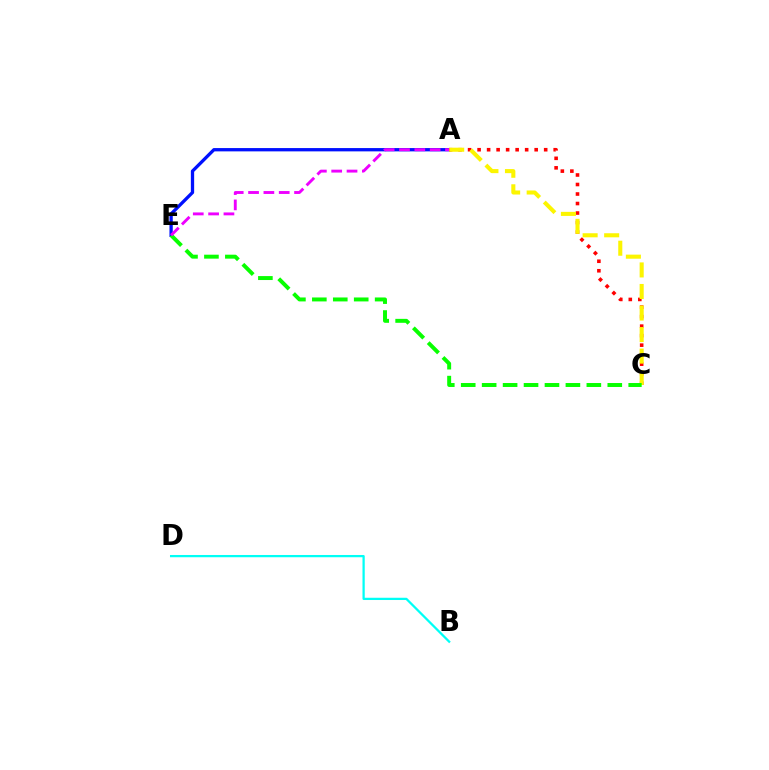{('A', 'E'): [{'color': '#0010ff', 'line_style': 'solid', 'thickness': 2.38}, {'color': '#ee00ff', 'line_style': 'dashed', 'thickness': 2.08}], ('A', 'C'): [{'color': '#ff0000', 'line_style': 'dotted', 'thickness': 2.58}, {'color': '#fcf500', 'line_style': 'dashed', 'thickness': 2.93}], ('B', 'D'): [{'color': '#00fff6', 'line_style': 'solid', 'thickness': 1.62}], ('C', 'E'): [{'color': '#08ff00', 'line_style': 'dashed', 'thickness': 2.84}]}